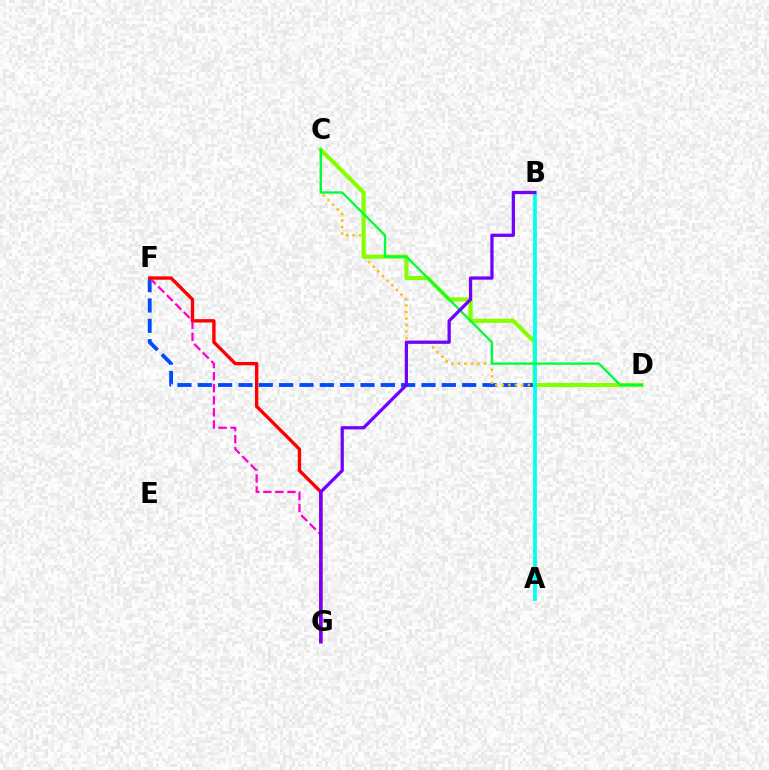{('D', 'F'): [{'color': '#004bff', 'line_style': 'dashed', 'thickness': 2.76}], ('F', 'G'): [{'color': '#ff00cf', 'line_style': 'dashed', 'thickness': 1.64}, {'color': '#ff0000', 'line_style': 'solid', 'thickness': 2.43}], ('C', 'D'): [{'color': '#ffbd00', 'line_style': 'dotted', 'thickness': 1.78}, {'color': '#84ff00', 'line_style': 'solid', 'thickness': 2.96}, {'color': '#00ff39', 'line_style': 'solid', 'thickness': 1.69}], ('A', 'B'): [{'color': '#00fff6', 'line_style': 'solid', 'thickness': 2.68}], ('B', 'G'): [{'color': '#7200ff', 'line_style': 'solid', 'thickness': 2.35}]}